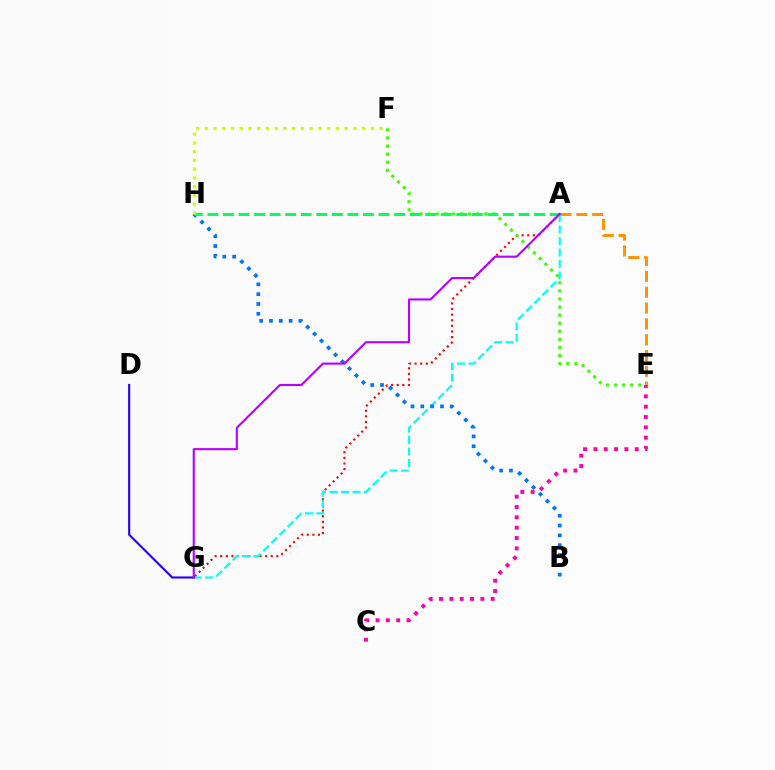{('A', 'G'): [{'color': '#ff0000', 'line_style': 'dotted', 'thickness': 1.52}, {'color': '#00fff6', 'line_style': 'dashed', 'thickness': 1.56}, {'color': '#b900ff', 'line_style': 'solid', 'thickness': 1.52}], ('A', 'E'): [{'color': '#ff9400', 'line_style': 'dashed', 'thickness': 2.15}], ('E', 'F'): [{'color': '#3dff00', 'line_style': 'dotted', 'thickness': 2.2}], ('B', 'H'): [{'color': '#0074ff', 'line_style': 'dotted', 'thickness': 2.67}], ('A', 'H'): [{'color': '#00ff5c', 'line_style': 'dashed', 'thickness': 2.11}], ('C', 'E'): [{'color': '#ff00ac', 'line_style': 'dotted', 'thickness': 2.81}], ('F', 'H'): [{'color': '#d1ff00', 'line_style': 'dotted', 'thickness': 2.37}], ('D', 'G'): [{'color': '#2500ff', 'line_style': 'solid', 'thickness': 1.52}]}